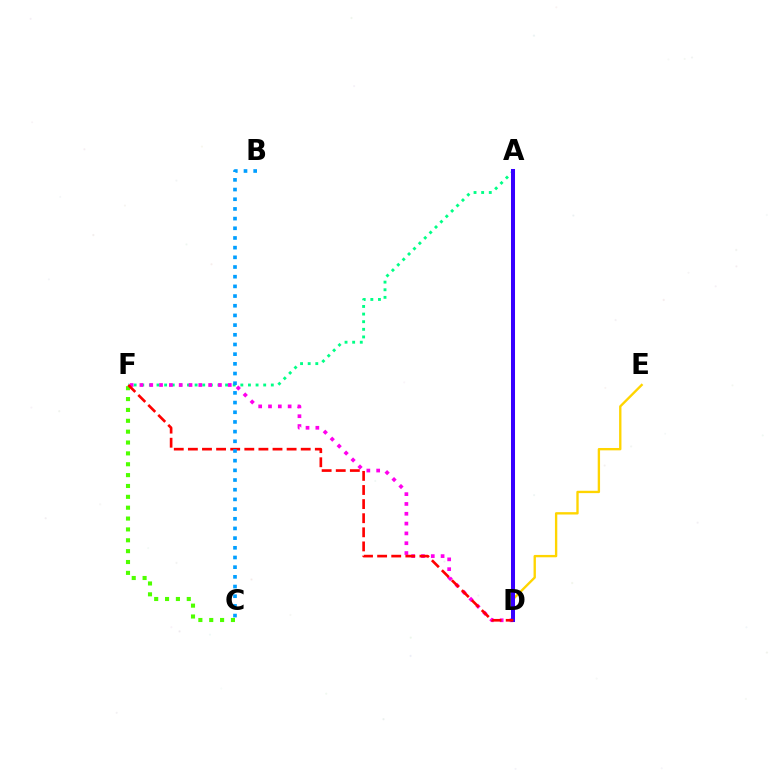{('D', 'E'): [{'color': '#ffd500', 'line_style': 'solid', 'thickness': 1.69}], ('C', 'F'): [{'color': '#4fff00', 'line_style': 'dotted', 'thickness': 2.95}], ('A', 'F'): [{'color': '#00ff86', 'line_style': 'dotted', 'thickness': 2.07}], ('D', 'F'): [{'color': '#ff00ed', 'line_style': 'dotted', 'thickness': 2.67}, {'color': '#ff0000', 'line_style': 'dashed', 'thickness': 1.92}], ('A', 'D'): [{'color': '#3700ff', 'line_style': 'solid', 'thickness': 2.9}], ('B', 'C'): [{'color': '#009eff', 'line_style': 'dotted', 'thickness': 2.63}]}